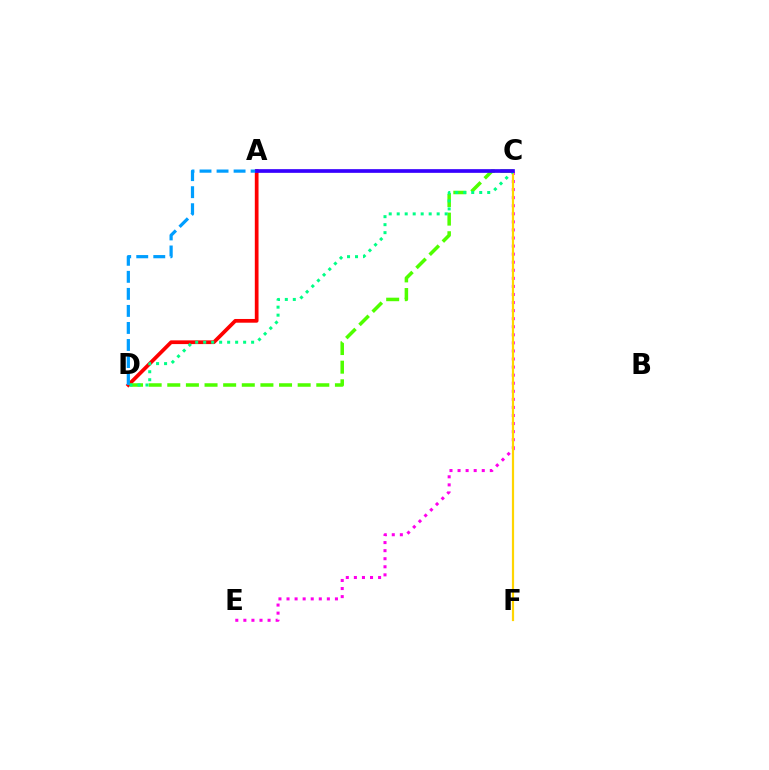{('A', 'D'): [{'color': '#ff0000', 'line_style': 'solid', 'thickness': 2.68}, {'color': '#009eff', 'line_style': 'dashed', 'thickness': 2.31}], ('C', 'E'): [{'color': '#ff00ed', 'line_style': 'dotted', 'thickness': 2.19}], ('C', 'D'): [{'color': '#4fff00', 'line_style': 'dashed', 'thickness': 2.53}, {'color': '#00ff86', 'line_style': 'dotted', 'thickness': 2.17}], ('C', 'F'): [{'color': '#ffd500', 'line_style': 'solid', 'thickness': 1.59}], ('A', 'C'): [{'color': '#3700ff', 'line_style': 'solid', 'thickness': 2.65}]}